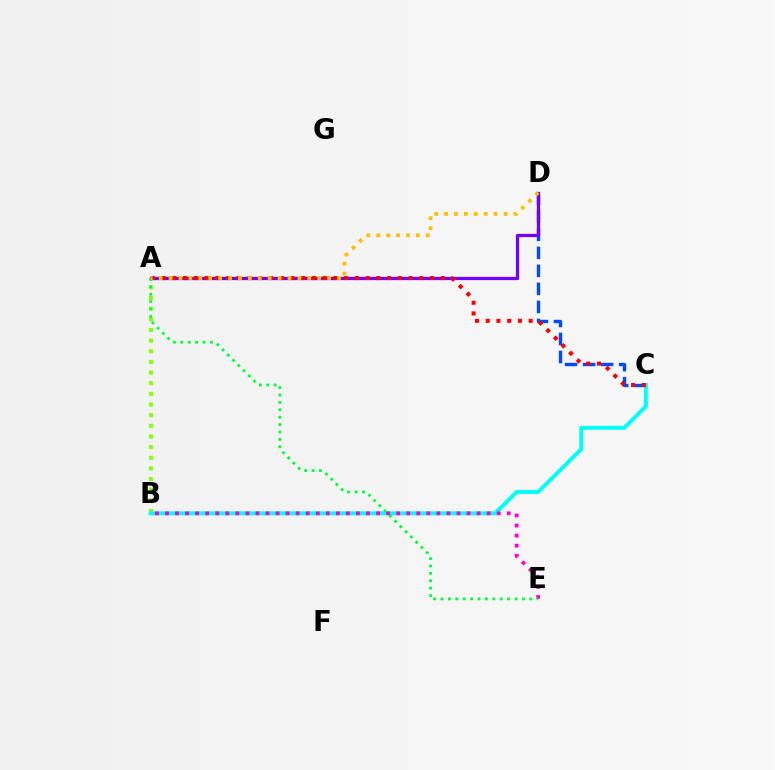{('C', 'D'): [{'color': '#004bff', 'line_style': 'dashed', 'thickness': 2.45}], ('A', 'B'): [{'color': '#84ff00', 'line_style': 'dotted', 'thickness': 2.89}], ('B', 'C'): [{'color': '#00fff6', 'line_style': 'solid', 'thickness': 2.87}], ('A', 'D'): [{'color': '#7200ff', 'line_style': 'solid', 'thickness': 2.34}, {'color': '#ffbd00', 'line_style': 'dotted', 'thickness': 2.69}], ('A', 'C'): [{'color': '#ff0000', 'line_style': 'dotted', 'thickness': 2.92}], ('B', 'E'): [{'color': '#ff00cf', 'line_style': 'dotted', 'thickness': 2.73}], ('A', 'E'): [{'color': '#00ff39', 'line_style': 'dotted', 'thickness': 2.01}]}